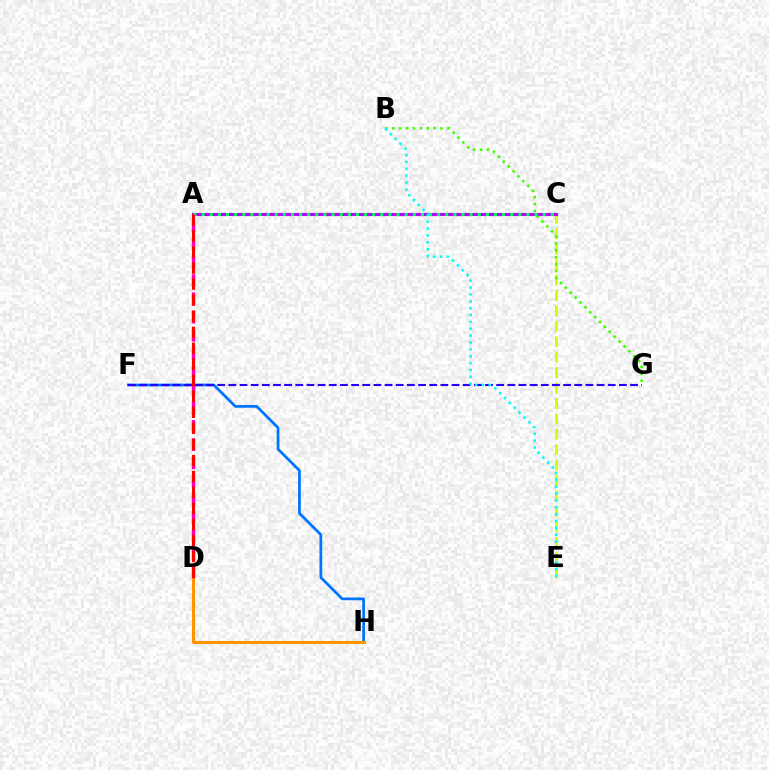{('F', 'H'): [{'color': '#0074ff', 'line_style': 'solid', 'thickness': 1.97}], ('A', 'D'): [{'color': '#ff00ac', 'line_style': 'dashed', 'thickness': 2.48}, {'color': '#ff0000', 'line_style': 'dashed', 'thickness': 2.18}], ('C', 'E'): [{'color': '#d1ff00', 'line_style': 'dashed', 'thickness': 2.1}], ('D', 'H'): [{'color': '#ff9400', 'line_style': 'solid', 'thickness': 2.18}], ('A', 'C'): [{'color': '#b900ff', 'line_style': 'solid', 'thickness': 2.25}, {'color': '#00ff5c', 'line_style': 'dotted', 'thickness': 2.21}], ('B', 'G'): [{'color': '#3dff00', 'line_style': 'dotted', 'thickness': 1.88}], ('F', 'G'): [{'color': '#2500ff', 'line_style': 'dashed', 'thickness': 1.52}], ('B', 'E'): [{'color': '#00fff6', 'line_style': 'dotted', 'thickness': 1.87}]}